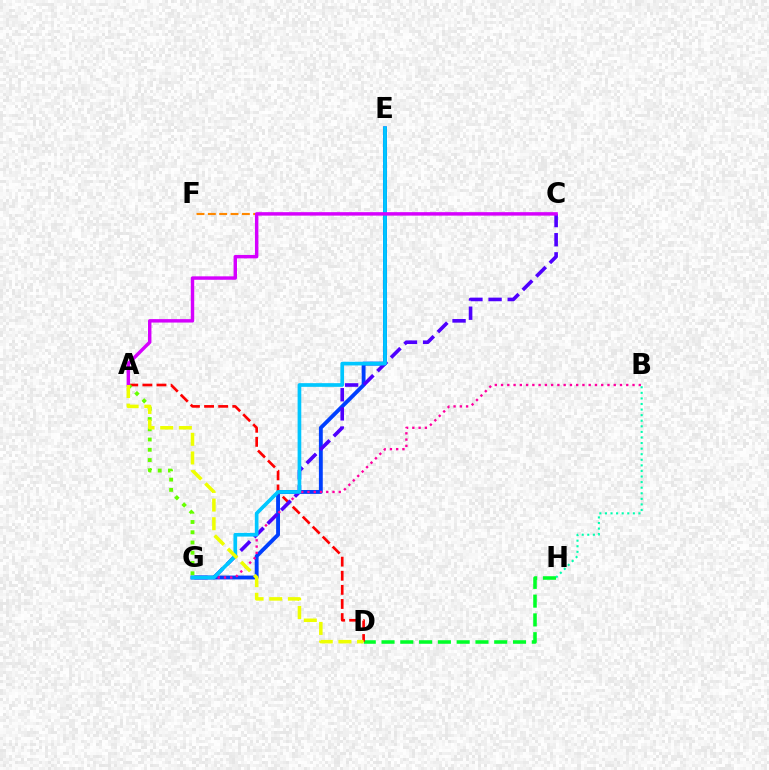{('E', 'G'): [{'color': '#003fff', 'line_style': 'solid', 'thickness': 2.79}, {'color': '#00c7ff', 'line_style': 'solid', 'thickness': 2.65}], ('B', 'G'): [{'color': '#ff00a0', 'line_style': 'dotted', 'thickness': 1.7}], ('D', 'H'): [{'color': '#00ff27', 'line_style': 'dashed', 'thickness': 2.55}], ('C', 'F'): [{'color': '#ff8800', 'line_style': 'dashed', 'thickness': 1.54}], ('A', 'D'): [{'color': '#ff0000', 'line_style': 'dashed', 'thickness': 1.92}, {'color': '#eeff00', 'line_style': 'dashed', 'thickness': 2.53}], ('C', 'G'): [{'color': '#4f00ff', 'line_style': 'dashed', 'thickness': 2.6}], ('B', 'H'): [{'color': '#00ffaf', 'line_style': 'dotted', 'thickness': 1.52}], ('A', 'G'): [{'color': '#66ff00', 'line_style': 'dotted', 'thickness': 2.78}], ('A', 'C'): [{'color': '#d600ff', 'line_style': 'solid', 'thickness': 2.47}]}